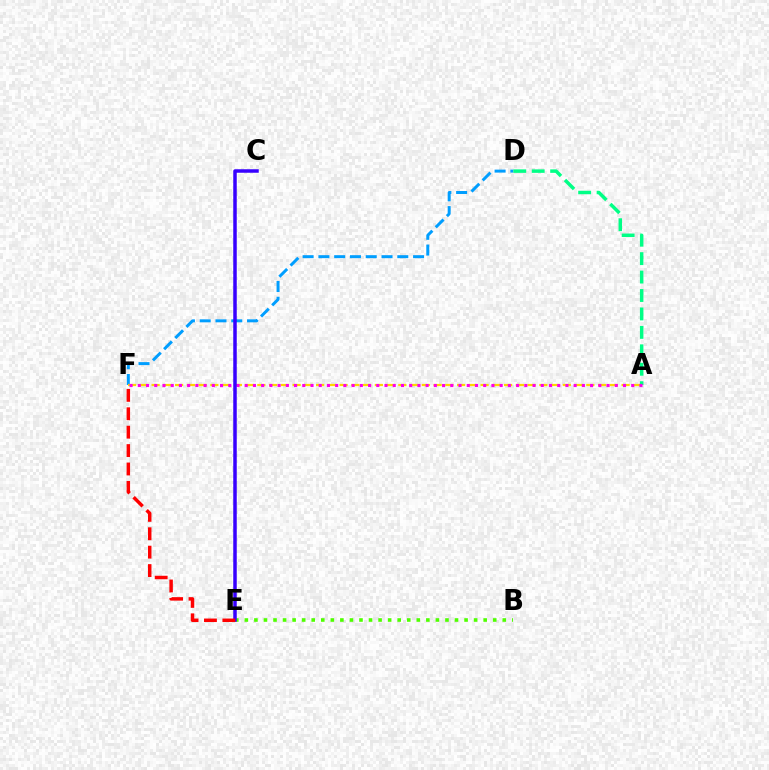{('D', 'F'): [{'color': '#009eff', 'line_style': 'dashed', 'thickness': 2.14}], ('B', 'E'): [{'color': '#4fff00', 'line_style': 'dotted', 'thickness': 2.6}], ('A', 'D'): [{'color': '#00ff86', 'line_style': 'dashed', 'thickness': 2.5}], ('A', 'F'): [{'color': '#ffd500', 'line_style': 'dashed', 'thickness': 1.6}, {'color': '#ff00ed', 'line_style': 'dotted', 'thickness': 2.23}], ('C', 'E'): [{'color': '#3700ff', 'line_style': 'solid', 'thickness': 2.52}], ('E', 'F'): [{'color': '#ff0000', 'line_style': 'dashed', 'thickness': 2.5}]}